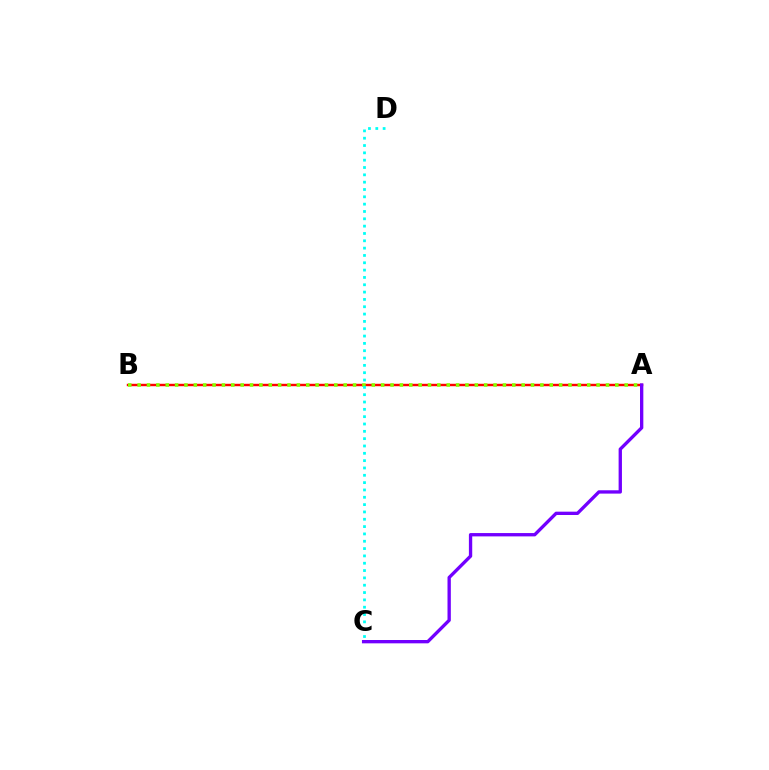{('A', 'B'): [{'color': '#ff0000', 'line_style': 'solid', 'thickness': 1.75}, {'color': '#84ff00', 'line_style': 'dotted', 'thickness': 2.54}], ('C', 'D'): [{'color': '#00fff6', 'line_style': 'dotted', 'thickness': 1.99}], ('A', 'C'): [{'color': '#7200ff', 'line_style': 'solid', 'thickness': 2.4}]}